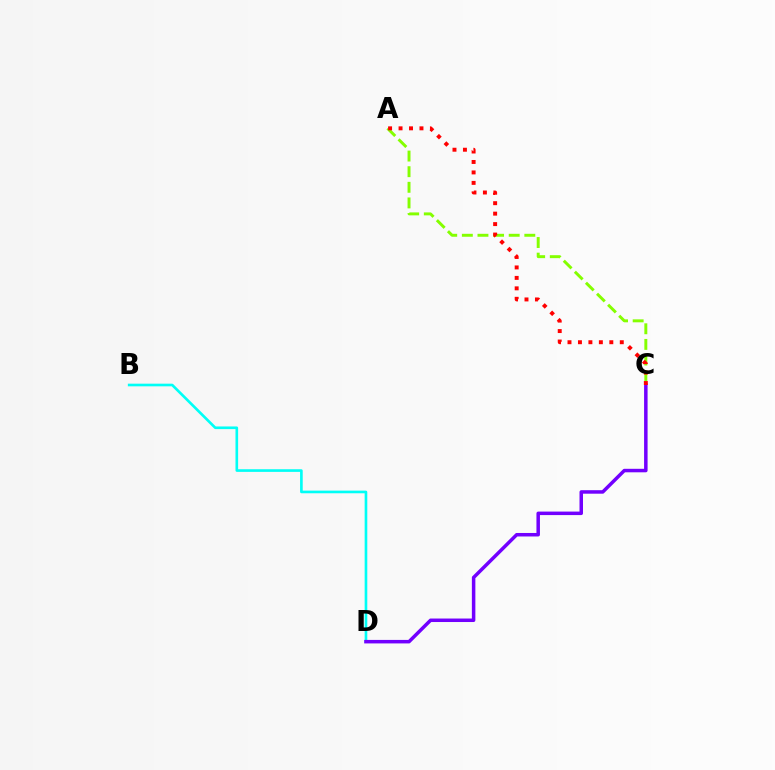{('A', 'C'): [{'color': '#84ff00', 'line_style': 'dashed', 'thickness': 2.12}, {'color': '#ff0000', 'line_style': 'dotted', 'thickness': 2.84}], ('B', 'D'): [{'color': '#00fff6', 'line_style': 'solid', 'thickness': 1.9}], ('C', 'D'): [{'color': '#7200ff', 'line_style': 'solid', 'thickness': 2.52}]}